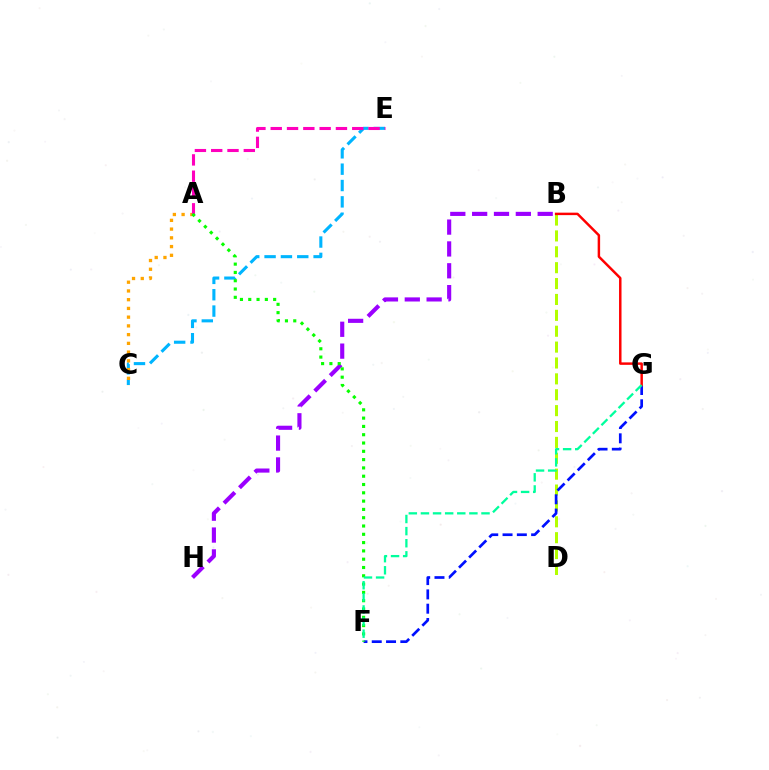{('B', 'H'): [{'color': '#9b00ff', 'line_style': 'dashed', 'thickness': 2.97}], ('C', 'E'): [{'color': '#00b5ff', 'line_style': 'dashed', 'thickness': 2.22}], ('B', 'D'): [{'color': '#b3ff00', 'line_style': 'dashed', 'thickness': 2.16}], ('A', 'C'): [{'color': '#ffa500', 'line_style': 'dotted', 'thickness': 2.37}], ('F', 'G'): [{'color': '#0010ff', 'line_style': 'dashed', 'thickness': 1.94}, {'color': '#00ff9d', 'line_style': 'dashed', 'thickness': 1.65}], ('A', 'E'): [{'color': '#ff00bd', 'line_style': 'dashed', 'thickness': 2.21}], ('A', 'F'): [{'color': '#08ff00', 'line_style': 'dotted', 'thickness': 2.25}], ('B', 'G'): [{'color': '#ff0000', 'line_style': 'solid', 'thickness': 1.78}]}